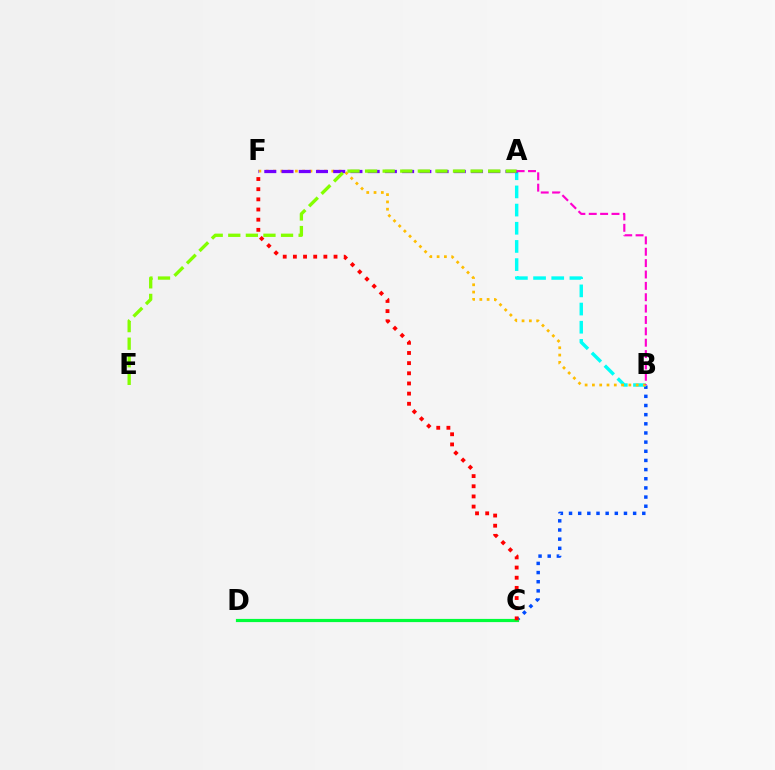{('B', 'C'): [{'color': '#004bff', 'line_style': 'dotted', 'thickness': 2.49}], ('A', 'B'): [{'color': '#00fff6', 'line_style': 'dashed', 'thickness': 2.47}, {'color': '#ff00cf', 'line_style': 'dashed', 'thickness': 1.54}], ('B', 'F'): [{'color': '#ffbd00', 'line_style': 'dotted', 'thickness': 1.98}], ('A', 'F'): [{'color': '#7200ff', 'line_style': 'dashed', 'thickness': 2.34}], ('A', 'E'): [{'color': '#84ff00', 'line_style': 'dashed', 'thickness': 2.39}], ('C', 'D'): [{'color': '#00ff39', 'line_style': 'solid', 'thickness': 2.29}], ('C', 'F'): [{'color': '#ff0000', 'line_style': 'dotted', 'thickness': 2.76}]}